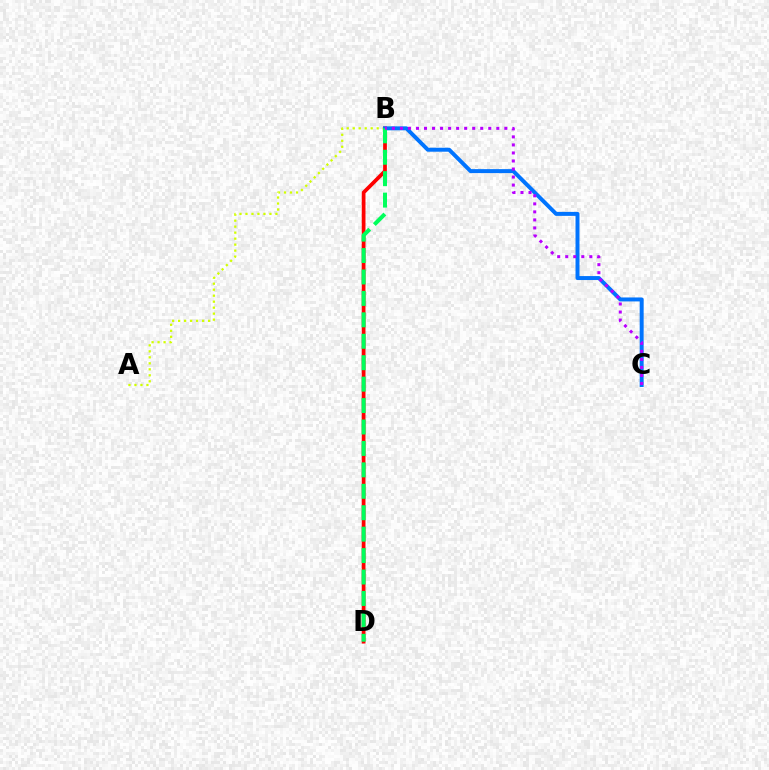{('A', 'B'): [{'color': '#d1ff00', 'line_style': 'dotted', 'thickness': 1.63}], ('B', 'D'): [{'color': '#ff0000', 'line_style': 'solid', 'thickness': 2.69}, {'color': '#00ff5c', 'line_style': 'dashed', 'thickness': 2.91}], ('B', 'C'): [{'color': '#0074ff', 'line_style': 'solid', 'thickness': 2.85}, {'color': '#b900ff', 'line_style': 'dotted', 'thickness': 2.18}]}